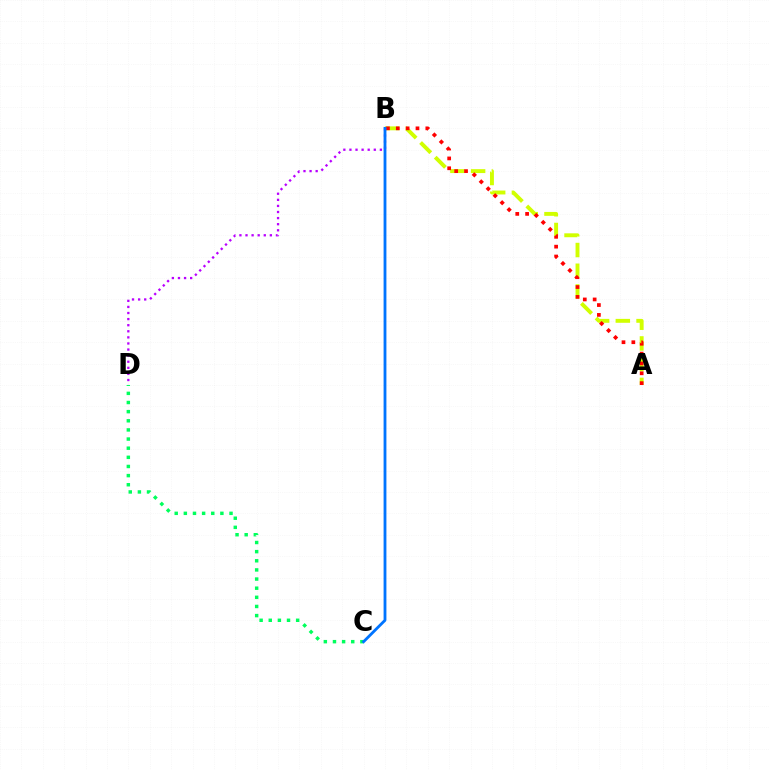{('C', 'D'): [{'color': '#00ff5c', 'line_style': 'dotted', 'thickness': 2.48}], ('A', 'B'): [{'color': '#d1ff00', 'line_style': 'dashed', 'thickness': 2.81}, {'color': '#ff0000', 'line_style': 'dotted', 'thickness': 2.68}], ('B', 'D'): [{'color': '#b900ff', 'line_style': 'dotted', 'thickness': 1.65}], ('B', 'C'): [{'color': '#0074ff', 'line_style': 'solid', 'thickness': 2.03}]}